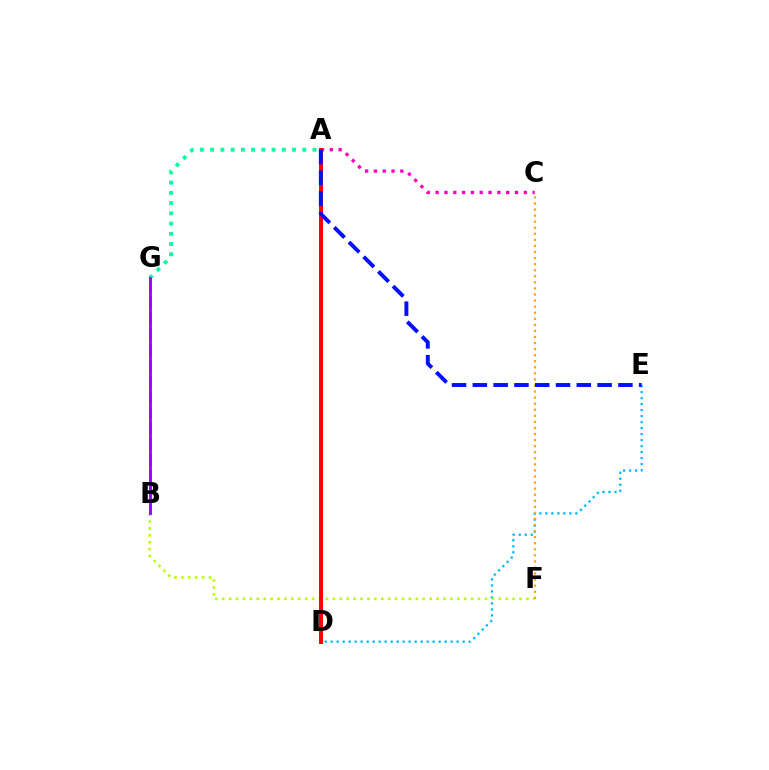{('D', 'E'): [{'color': '#00b5ff', 'line_style': 'dotted', 'thickness': 1.63}], ('A', 'C'): [{'color': '#ff00bd', 'line_style': 'dotted', 'thickness': 2.4}], ('A', 'G'): [{'color': '#00ff9d', 'line_style': 'dotted', 'thickness': 2.78}], ('B', 'F'): [{'color': '#b3ff00', 'line_style': 'dotted', 'thickness': 1.88}], ('C', 'F'): [{'color': '#ffa500', 'line_style': 'dotted', 'thickness': 1.65}], ('B', 'G'): [{'color': '#08ff00', 'line_style': 'dashed', 'thickness': 2.15}, {'color': '#9b00ff', 'line_style': 'solid', 'thickness': 2.01}], ('A', 'D'): [{'color': '#ff0000', 'line_style': 'solid', 'thickness': 2.88}], ('A', 'E'): [{'color': '#0010ff', 'line_style': 'dashed', 'thickness': 2.82}]}